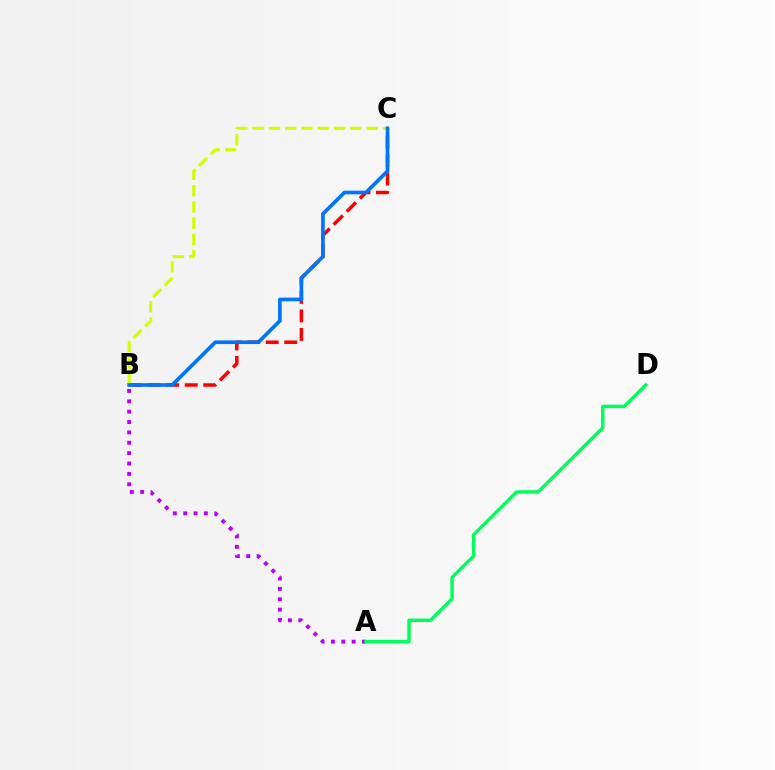{('A', 'B'): [{'color': '#b900ff', 'line_style': 'dotted', 'thickness': 2.82}], ('B', 'C'): [{'color': '#ff0000', 'line_style': 'dashed', 'thickness': 2.52}, {'color': '#d1ff00', 'line_style': 'dashed', 'thickness': 2.21}, {'color': '#0074ff', 'line_style': 'solid', 'thickness': 2.63}], ('A', 'D'): [{'color': '#00ff5c', 'line_style': 'solid', 'thickness': 2.48}]}